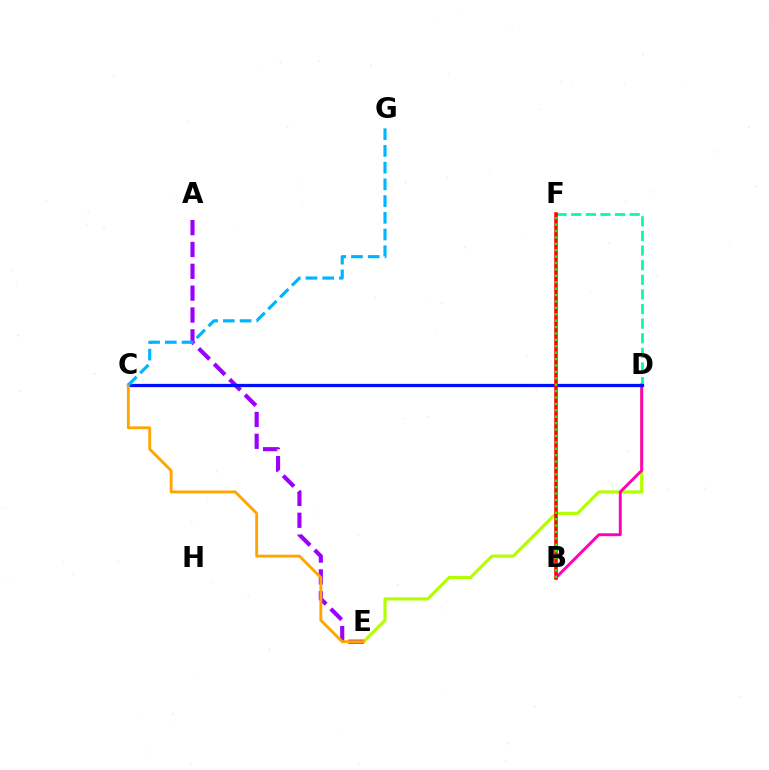{('D', 'E'): [{'color': '#b3ff00', 'line_style': 'solid', 'thickness': 2.26}], ('B', 'D'): [{'color': '#ff00bd', 'line_style': 'solid', 'thickness': 2.11}], ('A', 'E'): [{'color': '#9b00ff', 'line_style': 'dashed', 'thickness': 2.97}], ('D', 'F'): [{'color': '#00ff9d', 'line_style': 'dashed', 'thickness': 1.99}], ('C', 'D'): [{'color': '#0010ff', 'line_style': 'solid', 'thickness': 2.35}], ('C', 'E'): [{'color': '#ffa500', 'line_style': 'solid', 'thickness': 2.06}], ('C', 'G'): [{'color': '#00b5ff', 'line_style': 'dashed', 'thickness': 2.27}], ('B', 'F'): [{'color': '#ff0000', 'line_style': 'solid', 'thickness': 2.55}, {'color': '#08ff00', 'line_style': 'dotted', 'thickness': 1.74}]}